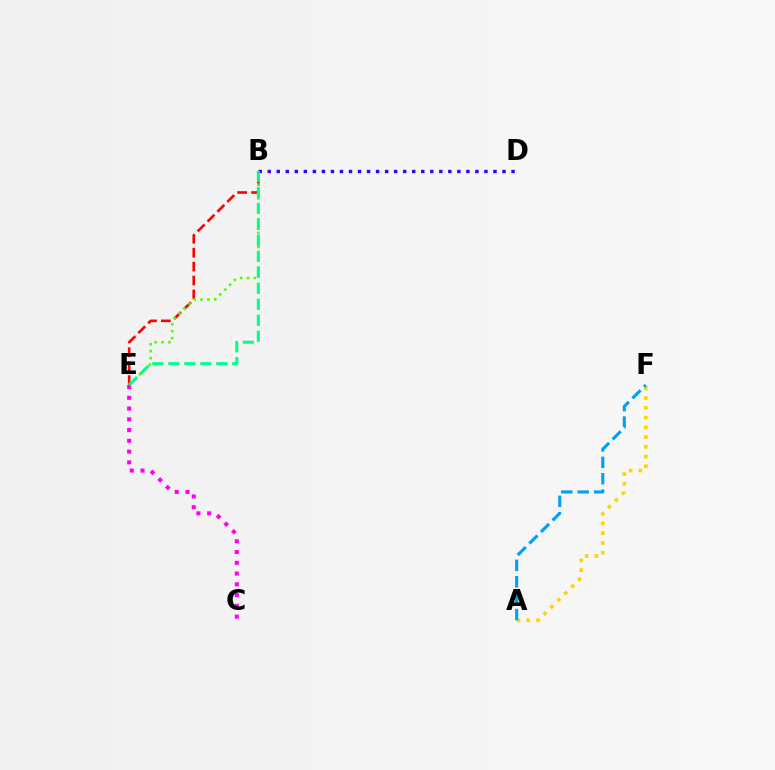{('A', 'F'): [{'color': '#ffd500', 'line_style': 'dotted', 'thickness': 2.65}, {'color': '#009eff', 'line_style': 'dashed', 'thickness': 2.23}], ('B', 'E'): [{'color': '#ff0000', 'line_style': 'dashed', 'thickness': 1.89}, {'color': '#4fff00', 'line_style': 'dotted', 'thickness': 1.88}, {'color': '#00ff86', 'line_style': 'dashed', 'thickness': 2.17}], ('C', 'E'): [{'color': '#ff00ed', 'line_style': 'dotted', 'thickness': 2.92}], ('B', 'D'): [{'color': '#3700ff', 'line_style': 'dotted', 'thickness': 2.45}]}